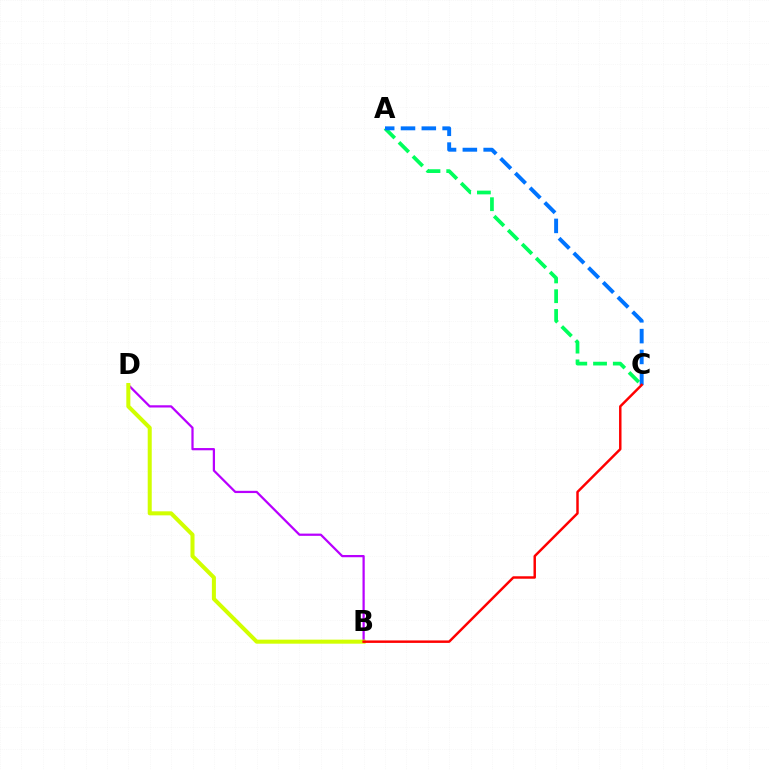{('B', 'D'): [{'color': '#b900ff', 'line_style': 'solid', 'thickness': 1.61}, {'color': '#d1ff00', 'line_style': 'solid', 'thickness': 2.9}], ('A', 'C'): [{'color': '#00ff5c', 'line_style': 'dashed', 'thickness': 2.68}, {'color': '#0074ff', 'line_style': 'dashed', 'thickness': 2.83}], ('B', 'C'): [{'color': '#ff0000', 'line_style': 'solid', 'thickness': 1.77}]}